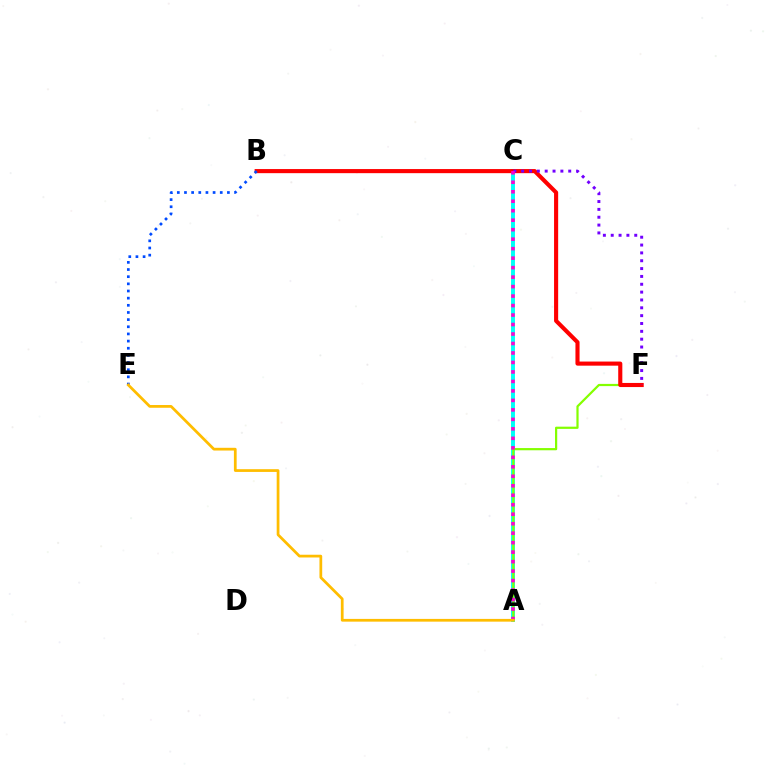{('A', 'C'): [{'color': '#00ff39', 'line_style': 'dotted', 'thickness': 1.64}, {'color': '#00fff6', 'line_style': 'solid', 'thickness': 2.83}, {'color': '#ff00cf', 'line_style': 'dotted', 'thickness': 2.58}], ('A', 'F'): [{'color': '#84ff00', 'line_style': 'solid', 'thickness': 1.59}], ('B', 'F'): [{'color': '#ff0000', 'line_style': 'solid', 'thickness': 2.96}], ('B', 'E'): [{'color': '#004bff', 'line_style': 'dotted', 'thickness': 1.94}], ('C', 'F'): [{'color': '#7200ff', 'line_style': 'dotted', 'thickness': 2.13}], ('A', 'E'): [{'color': '#ffbd00', 'line_style': 'solid', 'thickness': 1.97}]}